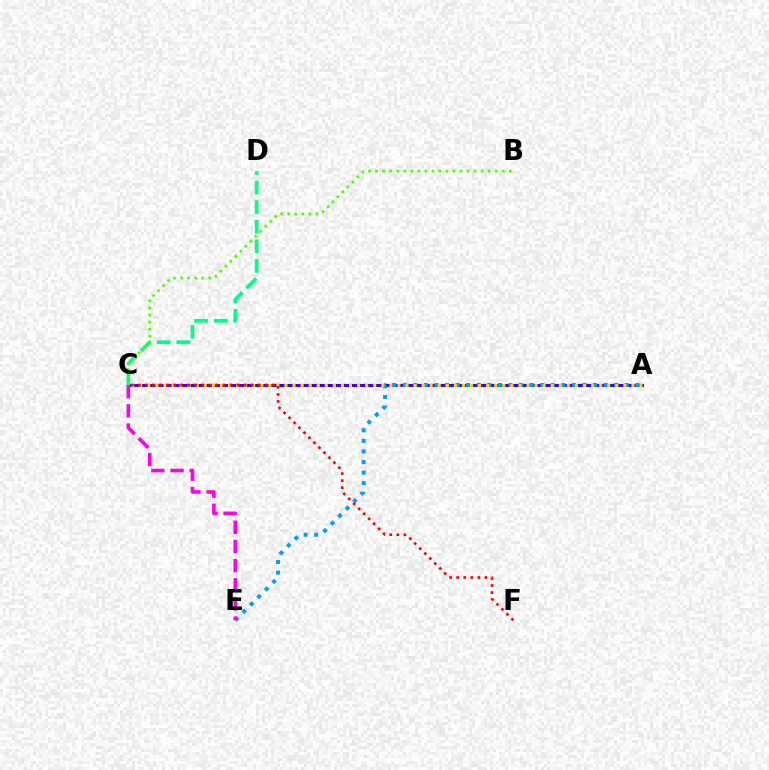{('A', 'C'): [{'color': '#3700ff', 'line_style': 'solid', 'thickness': 2.24}, {'color': '#ffd500', 'line_style': 'dotted', 'thickness': 2.19}], ('A', 'E'): [{'color': '#009eff', 'line_style': 'dotted', 'thickness': 2.87}], ('C', 'D'): [{'color': '#00ff86', 'line_style': 'dashed', 'thickness': 2.66}], ('C', 'E'): [{'color': '#ff00ed', 'line_style': 'dashed', 'thickness': 2.6}], ('B', 'C'): [{'color': '#4fff00', 'line_style': 'dotted', 'thickness': 1.91}], ('C', 'F'): [{'color': '#ff0000', 'line_style': 'dotted', 'thickness': 1.92}]}